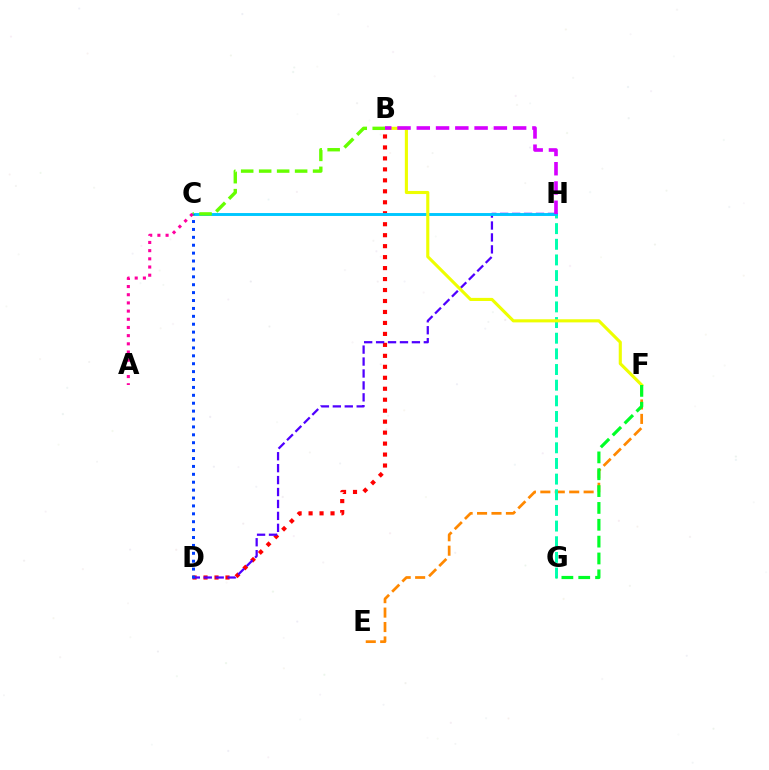{('B', 'D'): [{'color': '#ff0000', 'line_style': 'dotted', 'thickness': 2.98}], ('E', 'F'): [{'color': '#ff8800', 'line_style': 'dashed', 'thickness': 1.96}], ('G', 'H'): [{'color': '#00ffaf', 'line_style': 'dashed', 'thickness': 2.13}], ('D', 'H'): [{'color': '#4f00ff', 'line_style': 'dashed', 'thickness': 1.62}], ('C', 'H'): [{'color': '#00c7ff', 'line_style': 'solid', 'thickness': 2.11}], ('B', 'F'): [{'color': '#eeff00', 'line_style': 'solid', 'thickness': 2.24}], ('B', 'C'): [{'color': '#66ff00', 'line_style': 'dashed', 'thickness': 2.44}], ('B', 'H'): [{'color': '#d600ff', 'line_style': 'dashed', 'thickness': 2.62}], ('F', 'G'): [{'color': '#00ff27', 'line_style': 'dashed', 'thickness': 2.29}], ('C', 'D'): [{'color': '#003fff', 'line_style': 'dotted', 'thickness': 2.15}], ('A', 'C'): [{'color': '#ff00a0', 'line_style': 'dotted', 'thickness': 2.22}]}